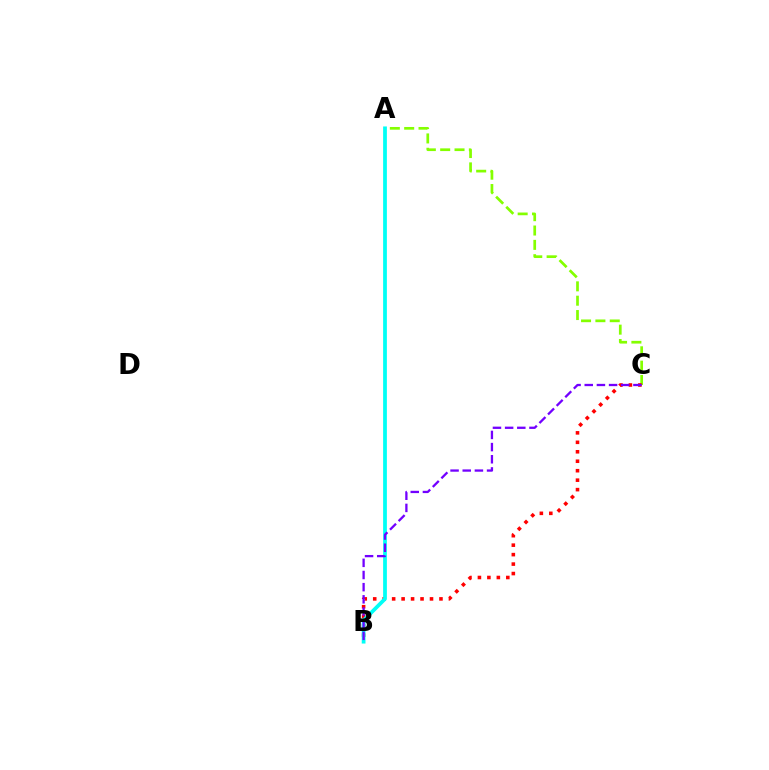{('A', 'C'): [{'color': '#84ff00', 'line_style': 'dashed', 'thickness': 1.95}], ('B', 'C'): [{'color': '#ff0000', 'line_style': 'dotted', 'thickness': 2.57}, {'color': '#7200ff', 'line_style': 'dashed', 'thickness': 1.65}], ('A', 'B'): [{'color': '#00fff6', 'line_style': 'solid', 'thickness': 2.7}]}